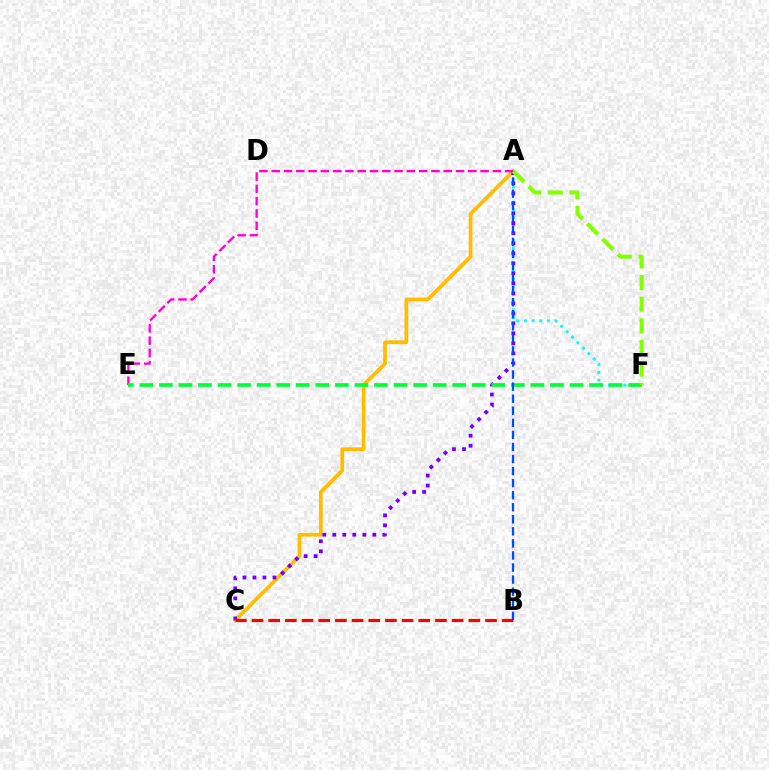{('A', 'F'): [{'color': '#00fff6', 'line_style': 'dotted', 'thickness': 2.09}, {'color': '#84ff00', 'line_style': 'dashed', 'thickness': 2.94}], ('A', 'C'): [{'color': '#ffbd00', 'line_style': 'solid', 'thickness': 2.68}, {'color': '#7200ff', 'line_style': 'dotted', 'thickness': 2.72}], ('A', 'E'): [{'color': '#ff00cf', 'line_style': 'dashed', 'thickness': 1.67}], ('E', 'F'): [{'color': '#00ff39', 'line_style': 'dashed', 'thickness': 2.66}], ('B', 'C'): [{'color': '#ff0000', 'line_style': 'dashed', 'thickness': 2.27}], ('A', 'B'): [{'color': '#004bff', 'line_style': 'dashed', 'thickness': 1.64}]}